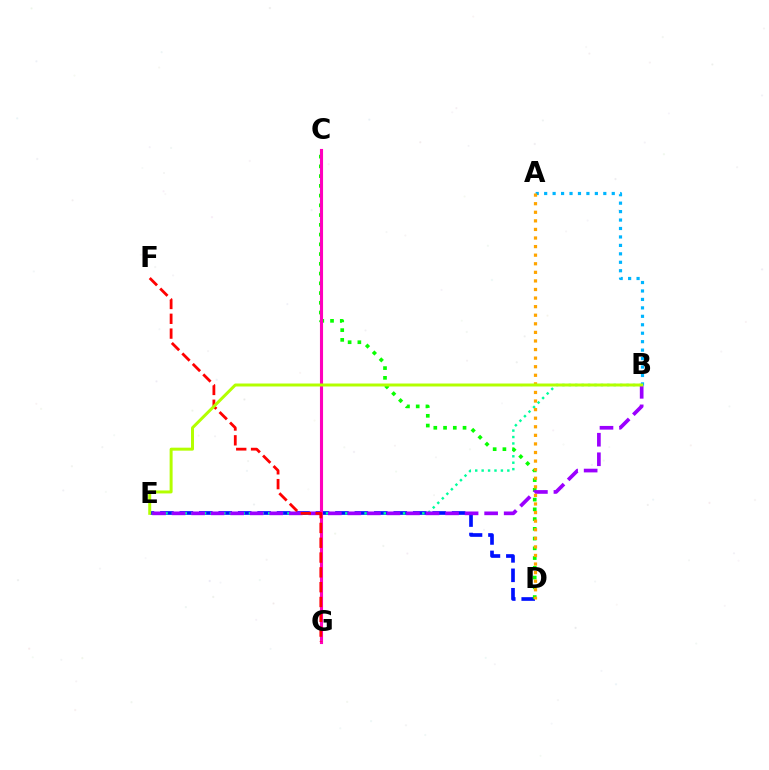{('D', 'E'): [{'color': '#0010ff', 'line_style': 'dashed', 'thickness': 2.64}], ('B', 'E'): [{'color': '#00ff9d', 'line_style': 'dotted', 'thickness': 1.74}, {'color': '#9b00ff', 'line_style': 'dashed', 'thickness': 2.65}, {'color': '#b3ff00', 'line_style': 'solid', 'thickness': 2.14}], ('C', 'D'): [{'color': '#08ff00', 'line_style': 'dotted', 'thickness': 2.65}], ('C', 'G'): [{'color': '#ff00bd', 'line_style': 'solid', 'thickness': 2.23}], ('A', 'B'): [{'color': '#00b5ff', 'line_style': 'dotted', 'thickness': 2.3}], ('F', 'G'): [{'color': '#ff0000', 'line_style': 'dashed', 'thickness': 2.01}], ('A', 'D'): [{'color': '#ffa500', 'line_style': 'dotted', 'thickness': 2.33}]}